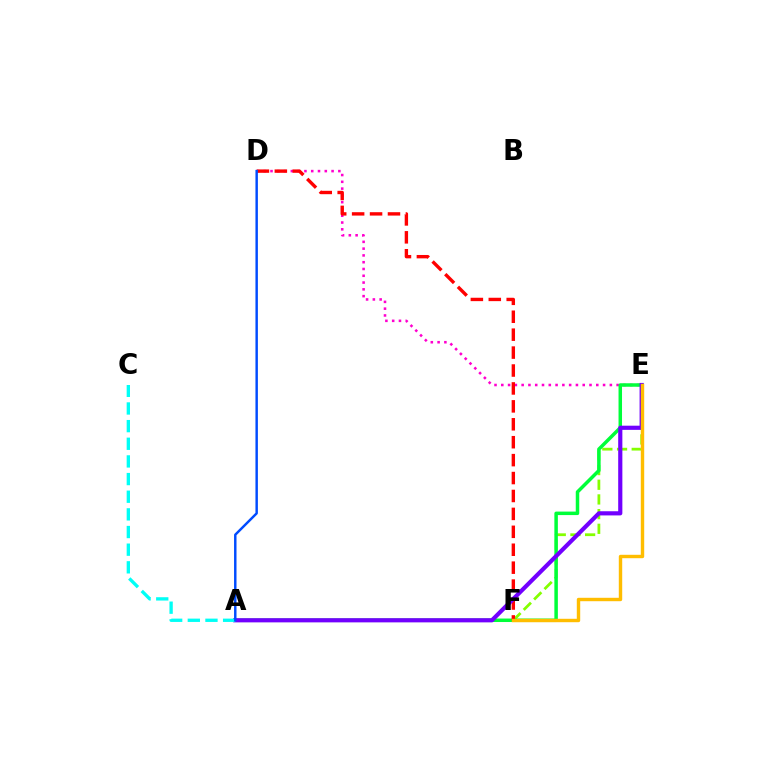{('E', 'F'): [{'color': '#84ff00', 'line_style': 'dashed', 'thickness': 1.99}, {'color': '#ffbd00', 'line_style': 'solid', 'thickness': 2.46}], ('D', 'E'): [{'color': '#ff00cf', 'line_style': 'dotted', 'thickness': 1.84}], ('A', 'E'): [{'color': '#00ff39', 'line_style': 'solid', 'thickness': 2.52}, {'color': '#7200ff', 'line_style': 'solid', 'thickness': 3.0}], ('D', 'F'): [{'color': '#ff0000', 'line_style': 'dashed', 'thickness': 2.43}], ('A', 'C'): [{'color': '#00fff6', 'line_style': 'dashed', 'thickness': 2.4}], ('A', 'D'): [{'color': '#004bff', 'line_style': 'solid', 'thickness': 1.76}]}